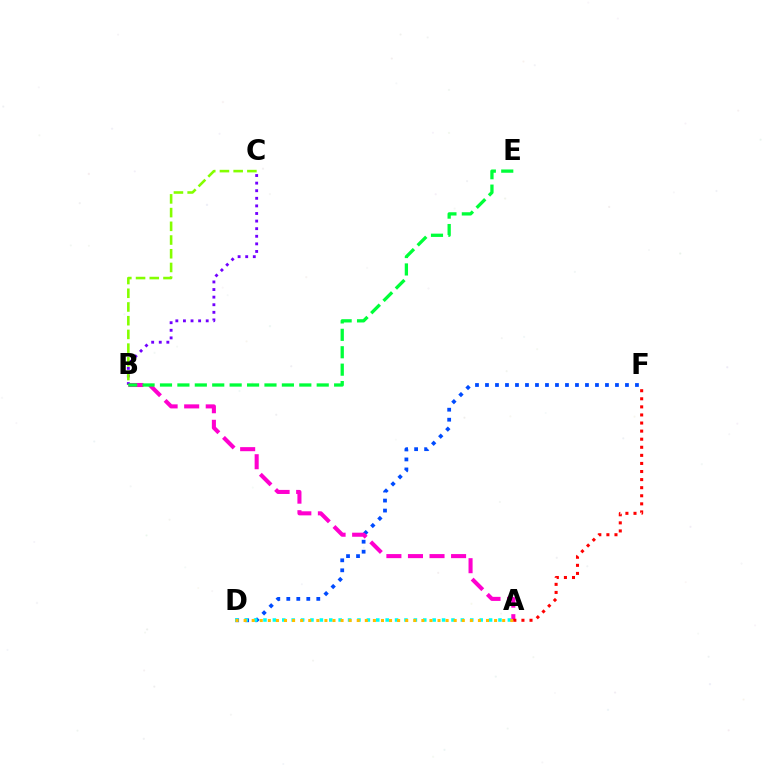{('D', 'F'): [{'color': '#004bff', 'line_style': 'dotted', 'thickness': 2.72}], ('A', 'B'): [{'color': '#ff00cf', 'line_style': 'dashed', 'thickness': 2.93}], ('A', 'D'): [{'color': '#00fff6', 'line_style': 'dotted', 'thickness': 2.55}, {'color': '#ffbd00', 'line_style': 'dotted', 'thickness': 2.2}], ('B', 'C'): [{'color': '#7200ff', 'line_style': 'dotted', 'thickness': 2.06}, {'color': '#84ff00', 'line_style': 'dashed', 'thickness': 1.86}], ('B', 'E'): [{'color': '#00ff39', 'line_style': 'dashed', 'thickness': 2.37}], ('A', 'F'): [{'color': '#ff0000', 'line_style': 'dotted', 'thickness': 2.2}]}